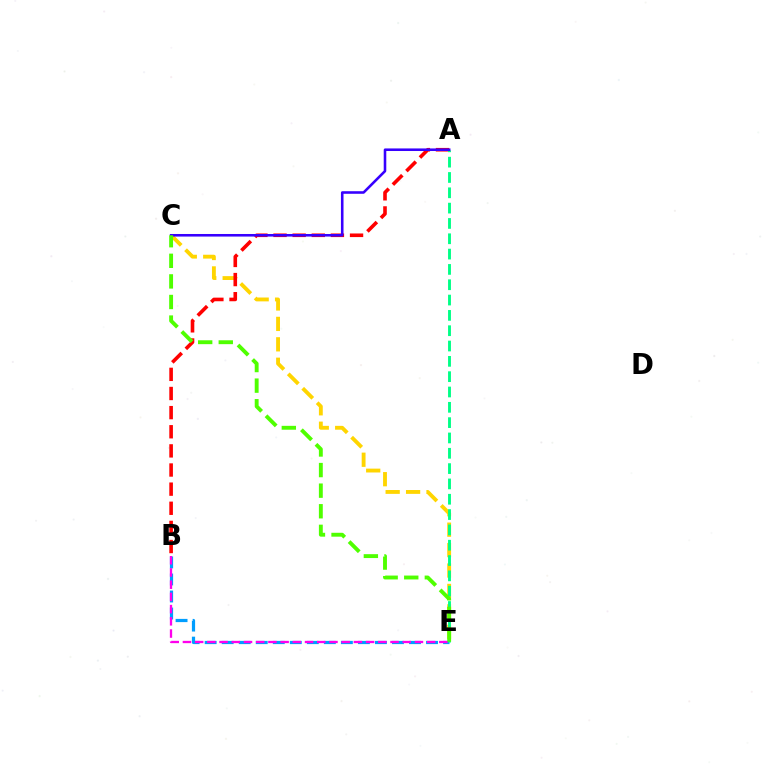{('C', 'E'): [{'color': '#ffd500', 'line_style': 'dashed', 'thickness': 2.77}, {'color': '#4fff00', 'line_style': 'dashed', 'thickness': 2.8}], ('A', 'B'): [{'color': '#ff0000', 'line_style': 'dashed', 'thickness': 2.6}], ('B', 'E'): [{'color': '#009eff', 'line_style': 'dashed', 'thickness': 2.31}, {'color': '#ff00ed', 'line_style': 'dashed', 'thickness': 1.66}], ('A', 'E'): [{'color': '#00ff86', 'line_style': 'dashed', 'thickness': 2.08}], ('A', 'C'): [{'color': '#3700ff', 'line_style': 'solid', 'thickness': 1.86}]}